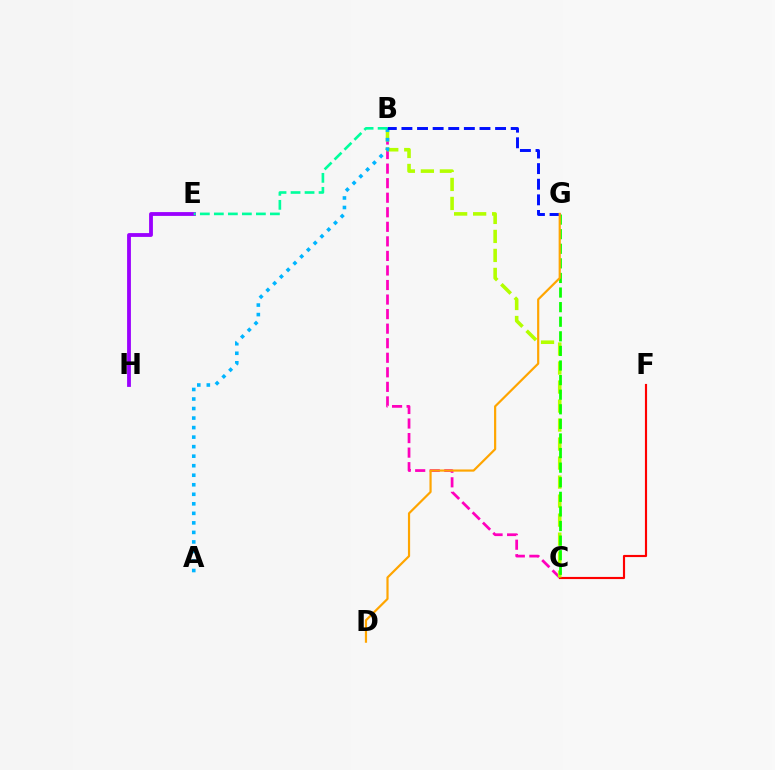{('E', 'H'): [{'color': '#9b00ff', 'line_style': 'solid', 'thickness': 2.75}], ('C', 'F'): [{'color': '#ff0000', 'line_style': 'solid', 'thickness': 1.55}], ('B', 'C'): [{'color': '#ff00bd', 'line_style': 'dashed', 'thickness': 1.98}, {'color': '#b3ff00', 'line_style': 'dashed', 'thickness': 2.58}], ('A', 'B'): [{'color': '#00b5ff', 'line_style': 'dotted', 'thickness': 2.59}], ('C', 'G'): [{'color': '#08ff00', 'line_style': 'dashed', 'thickness': 1.98}], ('B', 'G'): [{'color': '#0010ff', 'line_style': 'dashed', 'thickness': 2.12}], ('D', 'G'): [{'color': '#ffa500', 'line_style': 'solid', 'thickness': 1.58}], ('B', 'E'): [{'color': '#00ff9d', 'line_style': 'dashed', 'thickness': 1.9}]}